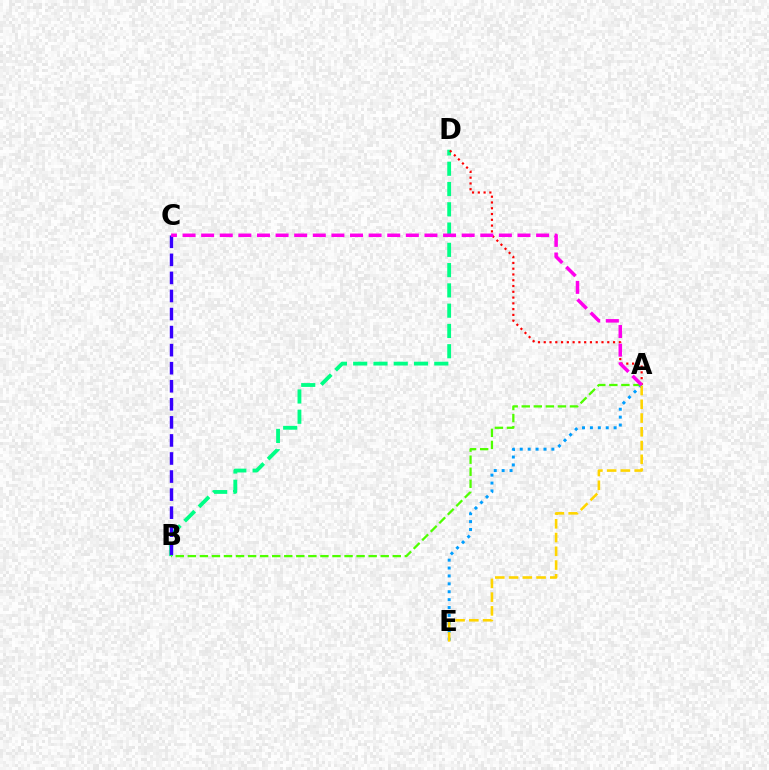{('B', 'D'): [{'color': '#00ff86', 'line_style': 'dashed', 'thickness': 2.75}], ('A', 'E'): [{'color': '#009eff', 'line_style': 'dotted', 'thickness': 2.15}, {'color': '#ffd500', 'line_style': 'dashed', 'thickness': 1.87}], ('A', 'D'): [{'color': '#ff0000', 'line_style': 'dotted', 'thickness': 1.57}], ('B', 'C'): [{'color': '#3700ff', 'line_style': 'dashed', 'thickness': 2.45}], ('A', 'B'): [{'color': '#4fff00', 'line_style': 'dashed', 'thickness': 1.64}], ('A', 'C'): [{'color': '#ff00ed', 'line_style': 'dashed', 'thickness': 2.53}]}